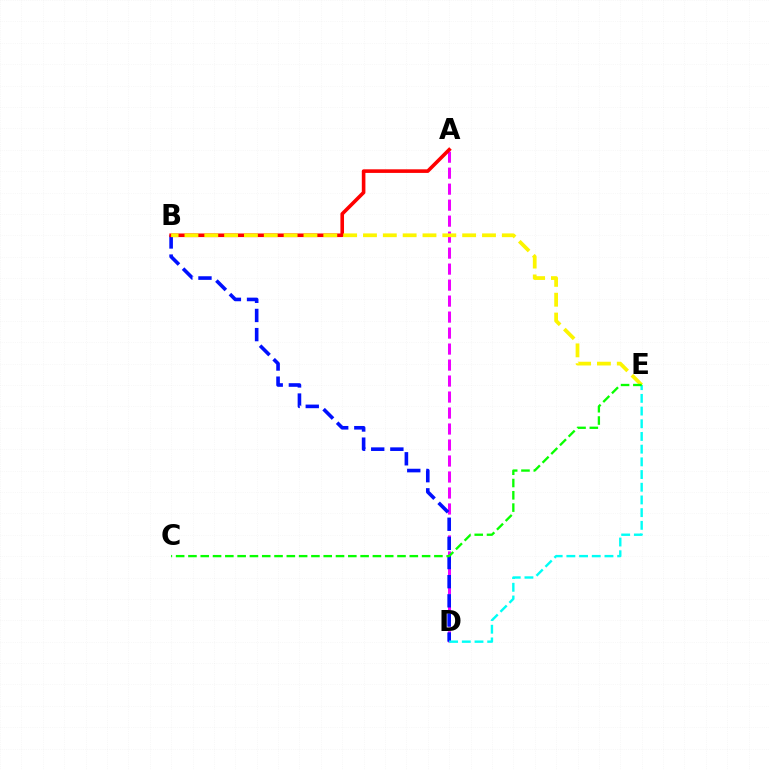{('A', 'D'): [{'color': '#ee00ff', 'line_style': 'dashed', 'thickness': 2.17}], ('B', 'D'): [{'color': '#0010ff', 'line_style': 'dashed', 'thickness': 2.6}], ('A', 'B'): [{'color': '#ff0000', 'line_style': 'solid', 'thickness': 2.59}], ('D', 'E'): [{'color': '#00fff6', 'line_style': 'dashed', 'thickness': 1.72}], ('B', 'E'): [{'color': '#fcf500', 'line_style': 'dashed', 'thickness': 2.69}], ('C', 'E'): [{'color': '#08ff00', 'line_style': 'dashed', 'thickness': 1.67}]}